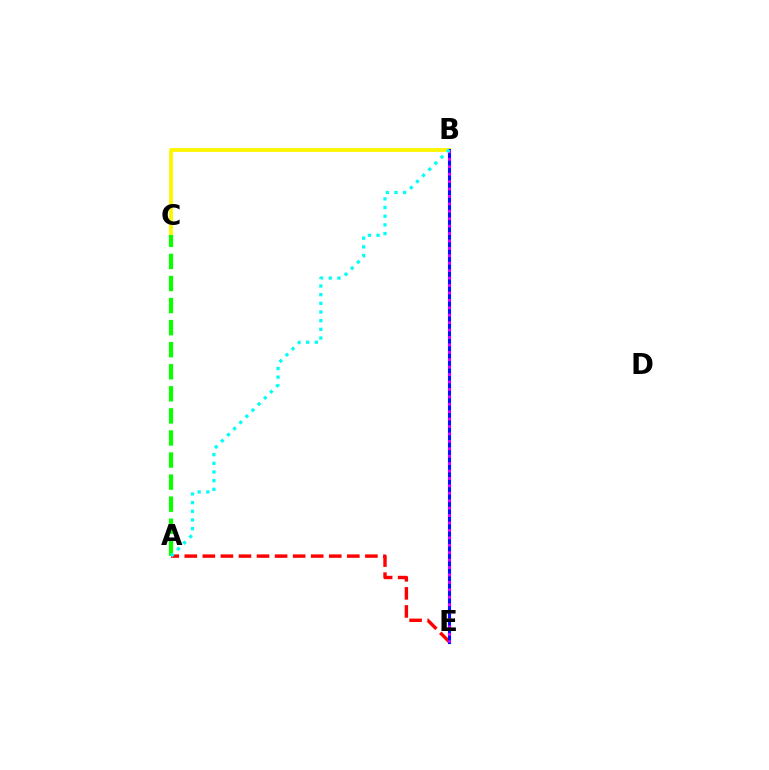{('B', 'C'): [{'color': '#fcf500', 'line_style': 'solid', 'thickness': 2.73}], ('A', 'E'): [{'color': '#ff0000', 'line_style': 'dashed', 'thickness': 2.45}], ('B', 'E'): [{'color': '#0010ff', 'line_style': 'solid', 'thickness': 2.23}, {'color': '#ee00ff', 'line_style': 'dotted', 'thickness': 2.02}], ('A', 'C'): [{'color': '#08ff00', 'line_style': 'dashed', 'thickness': 3.0}], ('A', 'B'): [{'color': '#00fff6', 'line_style': 'dotted', 'thickness': 2.36}]}